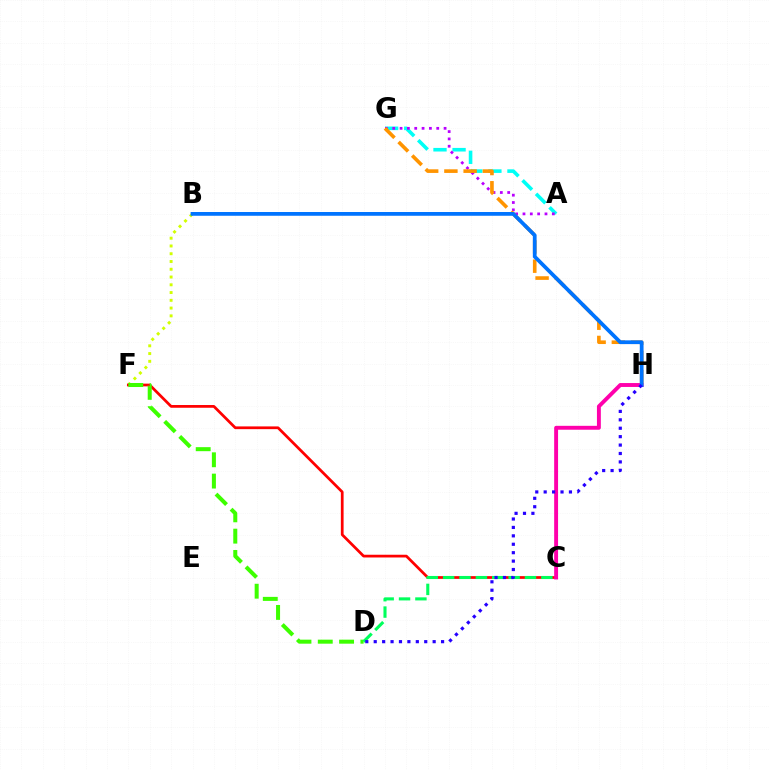{('A', 'G'): [{'color': '#00fff6', 'line_style': 'dashed', 'thickness': 2.59}, {'color': '#b900ff', 'line_style': 'dotted', 'thickness': 1.99}], ('B', 'F'): [{'color': '#d1ff00', 'line_style': 'dotted', 'thickness': 2.11}], ('C', 'F'): [{'color': '#ff0000', 'line_style': 'solid', 'thickness': 1.97}], ('D', 'F'): [{'color': '#3dff00', 'line_style': 'dashed', 'thickness': 2.89}], ('G', 'H'): [{'color': '#ff9400', 'line_style': 'dashed', 'thickness': 2.61}], ('C', 'D'): [{'color': '#00ff5c', 'line_style': 'dashed', 'thickness': 2.22}], ('C', 'H'): [{'color': '#ff00ac', 'line_style': 'solid', 'thickness': 2.81}], ('B', 'H'): [{'color': '#0074ff', 'line_style': 'solid', 'thickness': 2.71}], ('D', 'H'): [{'color': '#2500ff', 'line_style': 'dotted', 'thickness': 2.29}]}